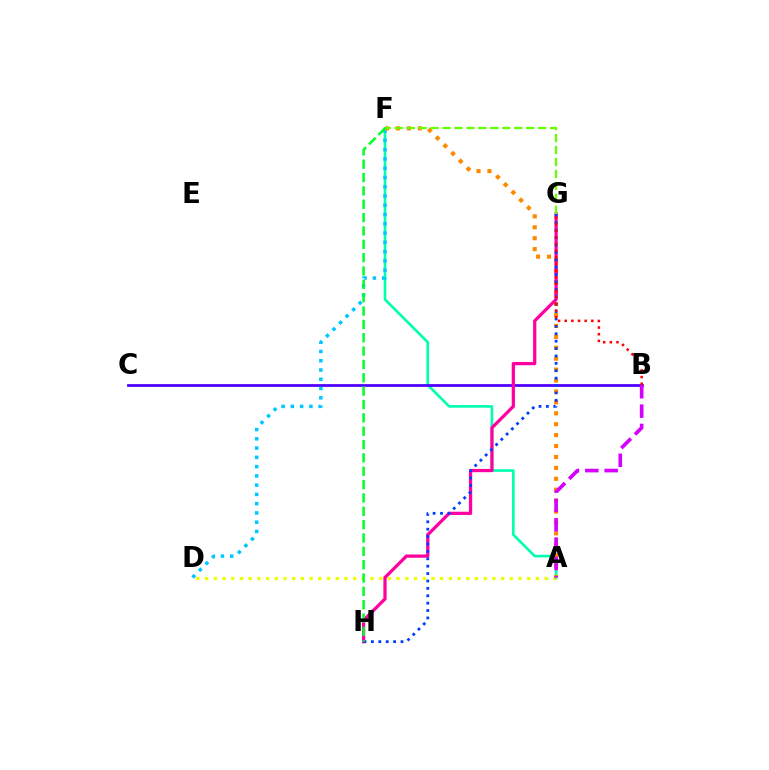{('A', 'D'): [{'color': '#eeff00', 'line_style': 'dotted', 'thickness': 2.37}], ('A', 'F'): [{'color': '#00ffaf', 'line_style': 'solid', 'thickness': 1.89}, {'color': '#ff8800', 'line_style': 'dotted', 'thickness': 2.97}], ('B', 'C'): [{'color': '#4f00ff', 'line_style': 'solid', 'thickness': 1.99}], ('D', 'F'): [{'color': '#00c7ff', 'line_style': 'dotted', 'thickness': 2.52}], ('G', 'H'): [{'color': '#ff00a0', 'line_style': 'solid', 'thickness': 2.34}, {'color': '#003fff', 'line_style': 'dotted', 'thickness': 2.01}], ('F', 'G'): [{'color': '#66ff00', 'line_style': 'dashed', 'thickness': 1.62}], ('F', 'H'): [{'color': '#00ff27', 'line_style': 'dashed', 'thickness': 1.81}], ('A', 'B'): [{'color': '#d600ff', 'line_style': 'dashed', 'thickness': 2.63}], ('B', 'G'): [{'color': '#ff0000', 'line_style': 'dotted', 'thickness': 1.81}]}